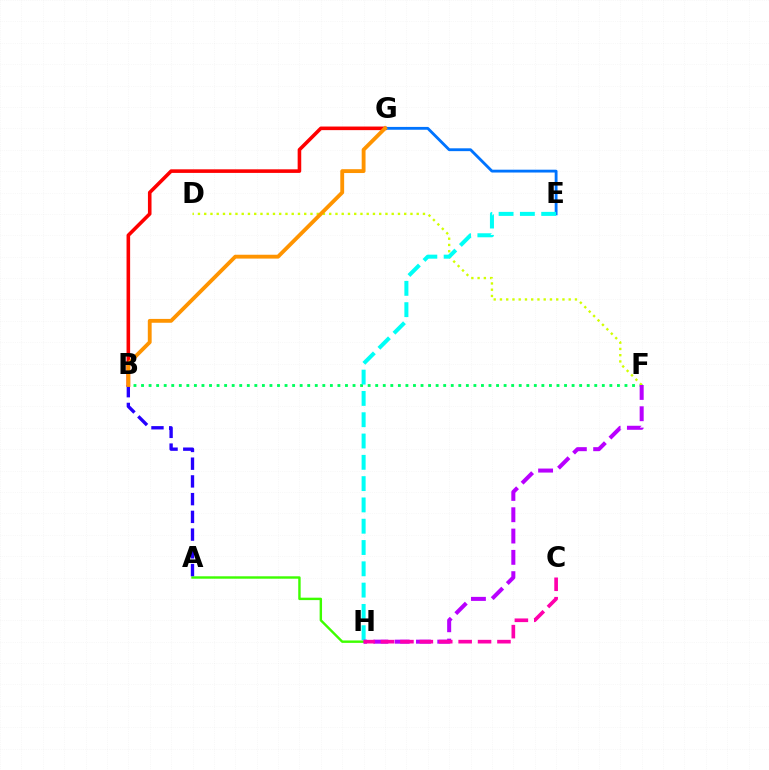{('B', 'G'): [{'color': '#ff0000', 'line_style': 'solid', 'thickness': 2.58}, {'color': '#ff9400', 'line_style': 'solid', 'thickness': 2.77}], ('A', 'H'): [{'color': '#3dff00', 'line_style': 'solid', 'thickness': 1.74}], ('B', 'F'): [{'color': '#00ff5c', 'line_style': 'dotted', 'thickness': 2.05}], ('A', 'B'): [{'color': '#2500ff', 'line_style': 'dashed', 'thickness': 2.41}], ('D', 'F'): [{'color': '#d1ff00', 'line_style': 'dotted', 'thickness': 1.7}], ('E', 'G'): [{'color': '#0074ff', 'line_style': 'solid', 'thickness': 2.04}], ('E', 'H'): [{'color': '#00fff6', 'line_style': 'dashed', 'thickness': 2.89}], ('F', 'H'): [{'color': '#b900ff', 'line_style': 'dashed', 'thickness': 2.89}], ('C', 'H'): [{'color': '#ff00ac', 'line_style': 'dashed', 'thickness': 2.64}]}